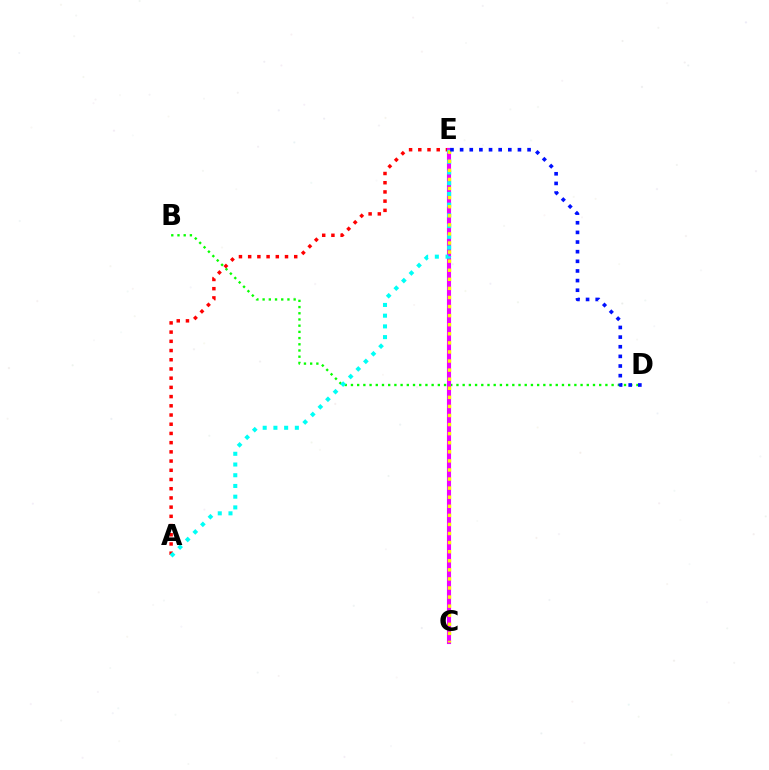{('B', 'D'): [{'color': '#08ff00', 'line_style': 'dotted', 'thickness': 1.69}], ('A', 'E'): [{'color': '#ff0000', 'line_style': 'dotted', 'thickness': 2.5}, {'color': '#00fff6', 'line_style': 'dotted', 'thickness': 2.91}], ('C', 'E'): [{'color': '#ee00ff', 'line_style': 'solid', 'thickness': 2.95}, {'color': '#fcf500', 'line_style': 'dotted', 'thickness': 2.47}], ('D', 'E'): [{'color': '#0010ff', 'line_style': 'dotted', 'thickness': 2.62}]}